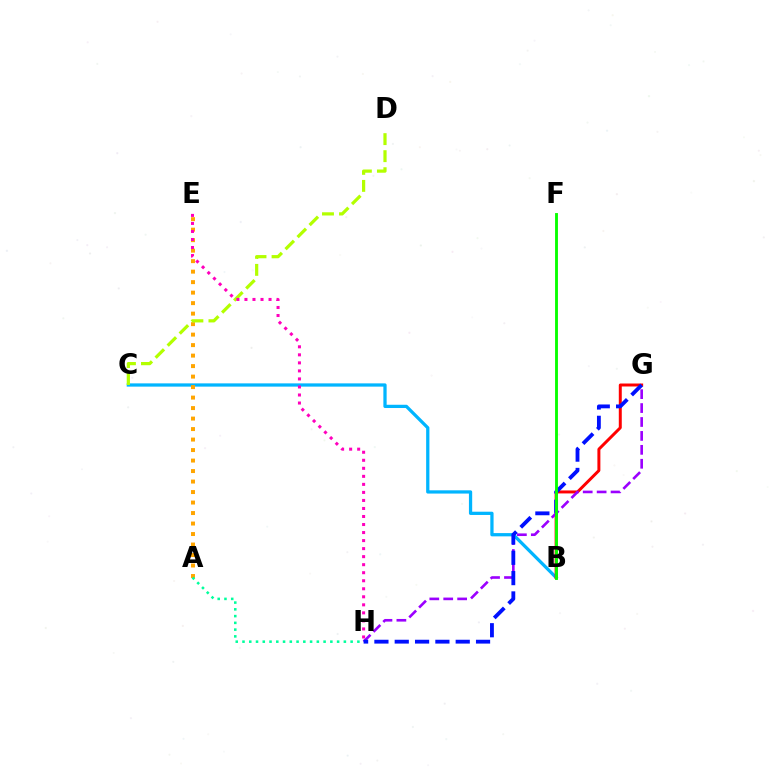{('B', 'C'): [{'color': '#00b5ff', 'line_style': 'solid', 'thickness': 2.34}], ('B', 'G'): [{'color': '#ff0000', 'line_style': 'solid', 'thickness': 2.14}], ('A', 'E'): [{'color': '#ffa500', 'line_style': 'dotted', 'thickness': 2.85}], ('G', 'H'): [{'color': '#9b00ff', 'line_style': 'dashed', 'thickness': 1.89}, {'color': '#0010ff', 'line_style': 'dashed', 'thickness': 2.76}], ('C', 'D'): [{'color': '#b3ff00', 'line_style': 'dashed', 'thickness': 2.31}], ('A', 'H'): [{'color': '#00ff9d', 'line_style': 'dotted', 'thickness': 1.84}], ('E', 'H'): [{'color': '#ff00bd', 'line_style': 'dotted', 'thickness': 2.18}], ('B', 'F'): [{'color': '#08ff00', 'line_style': 'solid', 'thickness': 2.07}]}